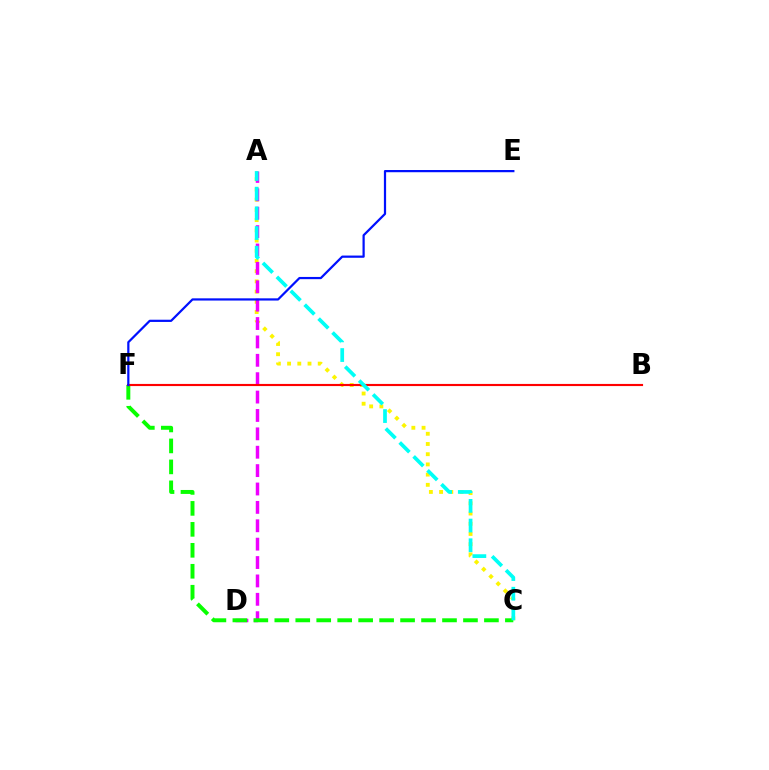{('A', 'C'): [{'color': '#fcf500', 'line_style': 'dotted', 'thickness': 2.77}, {'color': '#00fff6', 'line_style': 'dashed', 'thickness': 2.67}], ('A', 'D'): [{'color': '#ee00ff', 'line_style': 'dashed', 'thickness': 2.5}], ('C', 'F'): [{'color': '#08ff00', 'line_style': 'dashed', 'thickness': 2.85}], ('B', 'F'): [{'color': '#ff0000', 'line_style': 'solid', 'thickness': 1.54}], ('E', 'F'): [{'color': '#0010ff', 'line_style': 'solid', 'thickness': 1.6}]}